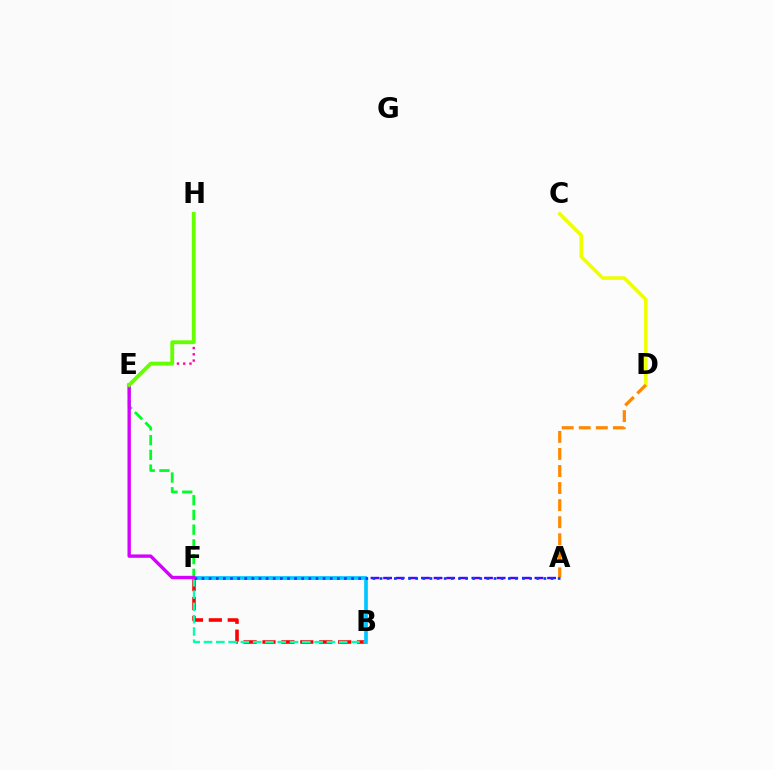{('C', 'D'): [{'color': '#eeff00', 'line_style': 'solid', 'thickness': 2.56}], ('B', 'F'): [{'color': '#ff0000', 'line_style': 'dashed', 'thickness': 2.57}, {'color': '#00ffaf', 'line_style': 'dashed', 'thickness': 1.67}, {'color': '#00c7ff', 'line_style': 'solid', 'thickness': 2.65}], ('A', 'D'): [{'color': '#ff8800', 'line_style': 'dashed', 'thickness': 2.32}], ('A', 'F'): [{'color': '#4f00ff', 'line_style': 'dashed', 'thickness': 1.71}, {'color': '#003fff', 'line_style': 'dotted', 'thickness': 1.94}], ('E', 'H'): [{'color': '#ff00a0', 'line_style': 'dotted', 'thickness': 1.7}, {'color': '#66ff00', 'line_style': 'solid', 'thickness': 2.77}], ('E', 'F'): [{'color': '#00ff27', 'line_style': 'dashed', 'thickness': 2.0}, {'color': '#d600ff', 'line_style': 'solid', 'thickness': 2.42}]}